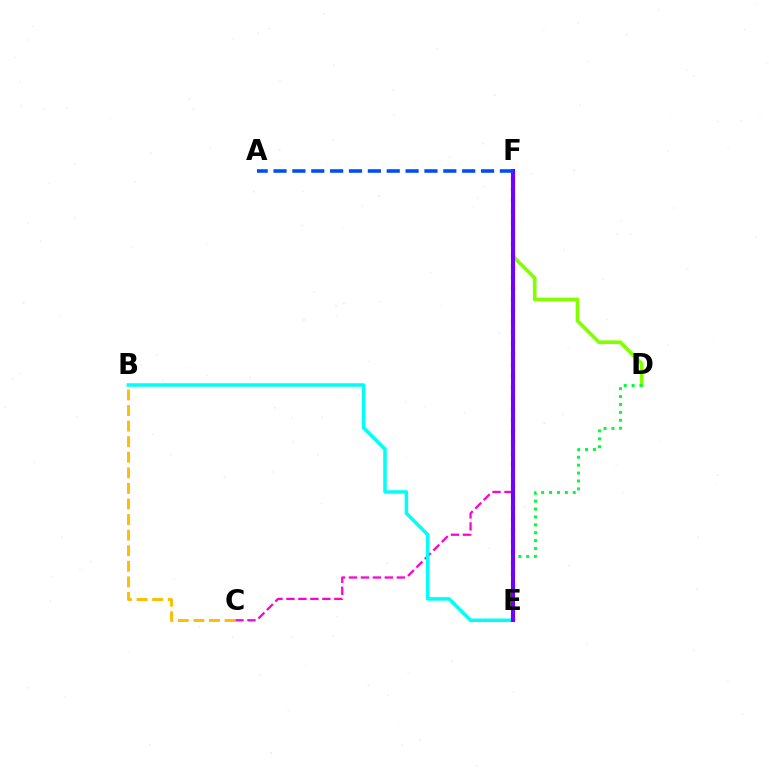{('C', 'F'): [{'color': '#ff00cf', 'line_style': 'dashed', 'thickness': 1.63}], ('E', 'F'): [{'color': '#ff0000', 'line_style': 'dotted', 'thickness': 2.99}, {'color': '#7200ff', 'line_style': 'solid', 'thickness': 2.92}], ('D', 'F'): [{'color': '#84ff00', 'line_style': 'solid', 'thickness': 2.65}], ('D', 'E'): [{'color': '#00ff39', 'line_style': 'dotted', 'thickness': 2.15}], ('B', 'E'): [{'color': '#00fff6', 'line_style': 'solid', 'thickness': 2.53}], ('B', 'C'): [{'color': '#ffbd00', 'line_style': 'dashed', 'thickness': 2.12}], ('A', 'F'): [{'color': '#004bff', 'line_style': 'dashed', 'thickness': 2.56}]}